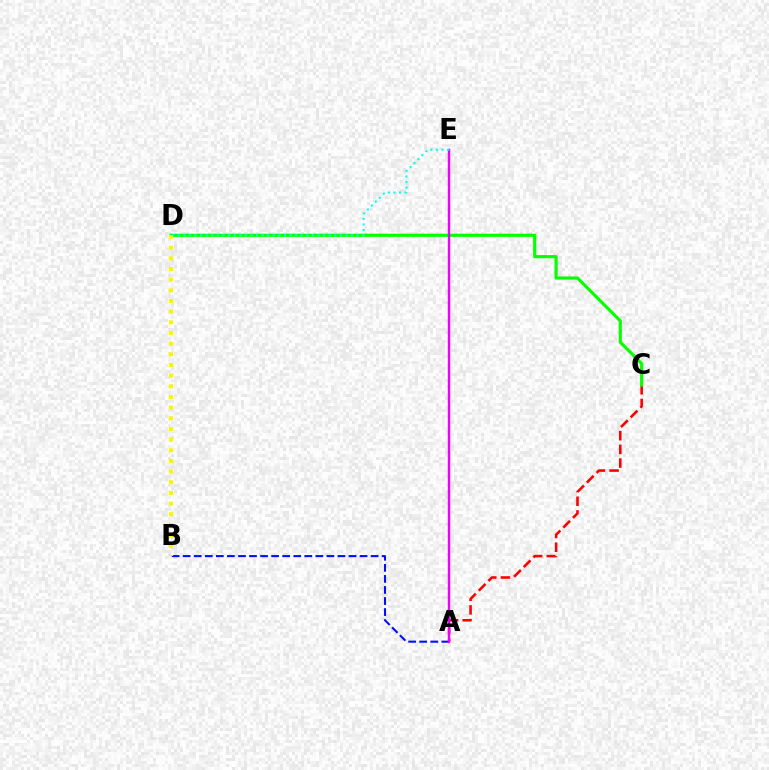{('A', 'B'): [{'color': '#0010ff', 'line_style': 'dashed', 'thickness': 1.5}], ('A', 'C'): [{'color': '#ff0000', 'line_style': 'dashed', 'thickness': 1.86}], ('C', 'D'): [{'color': '#08ff00', 'line_style': 'solid', 'thickness': 2.27}], ('A', 'E'): [{'color': '#ee00ff', 'line_style': 'solid', 'thickness': 1.75}], ('D', 'E'): [{'color': '#00fff6', 'line_style': 'dotted', 'thickness': 1.52}], ('B', 'D'): [{'color': '#fcf500', 'line_style': 'dotted', 'thickness': 2.9}]}